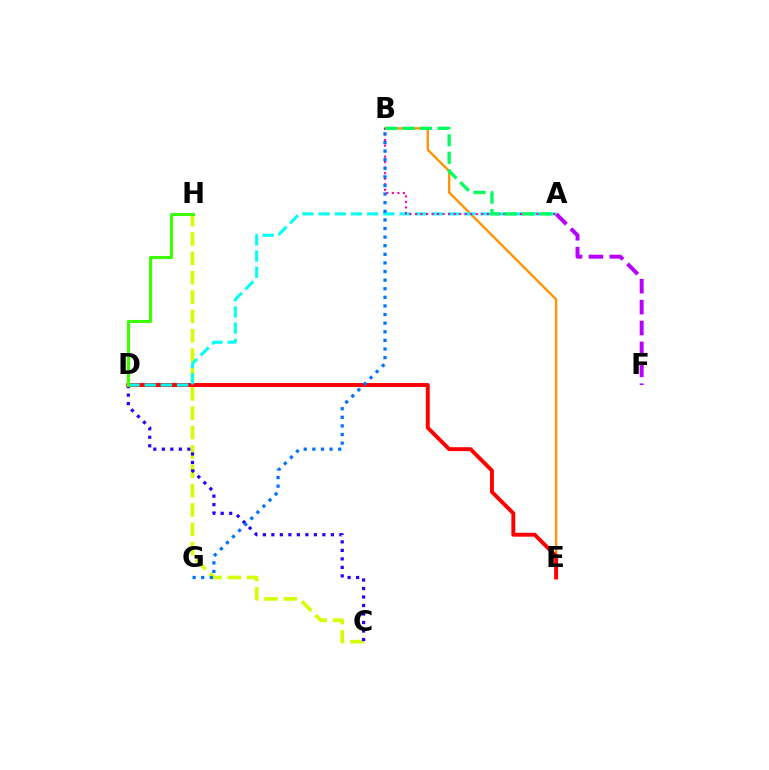{('A', 'F'): [{'color': '#b900ff', 'line_style': 'dashed', 'thickness': 2.84}], ('C', 'H'): [{'color': '#d1ff00', 'line_style': 'dashed', 'thickness': 2.63}], ('B', 'E'): [{'color': '#ff9400', 'line_style': 'solid', 'thickness': 1.69}], ('D', 'E'): [{'color': '#ff0000', 'line_style': 'solid', 'thickness': 2.82}], ('A', 'D'): [{'color': '#00fff6', 'line_style': 'dashed', 'thickness': 2.2}], ('A', 'B'): [{'color': '#ff00ac', 'line_style': 'dotted', 'thickness': 1.5}, {'color': '#00ff5c', 'line_style': 'dashed', 'thickness': 2.38}], ('C', 'D'): [{'color': '#2500ff', 'line_style': 'dotted', 'thickness': 2.31}], ('B', 'G'): [{'color': '#0074ff', 'line_style': 'dotted', 'thickness': 2.34}], ('D', 'H'): [{'color': '#3dff00', 'line_style': 'solid', 'thickness': 2.22}]}